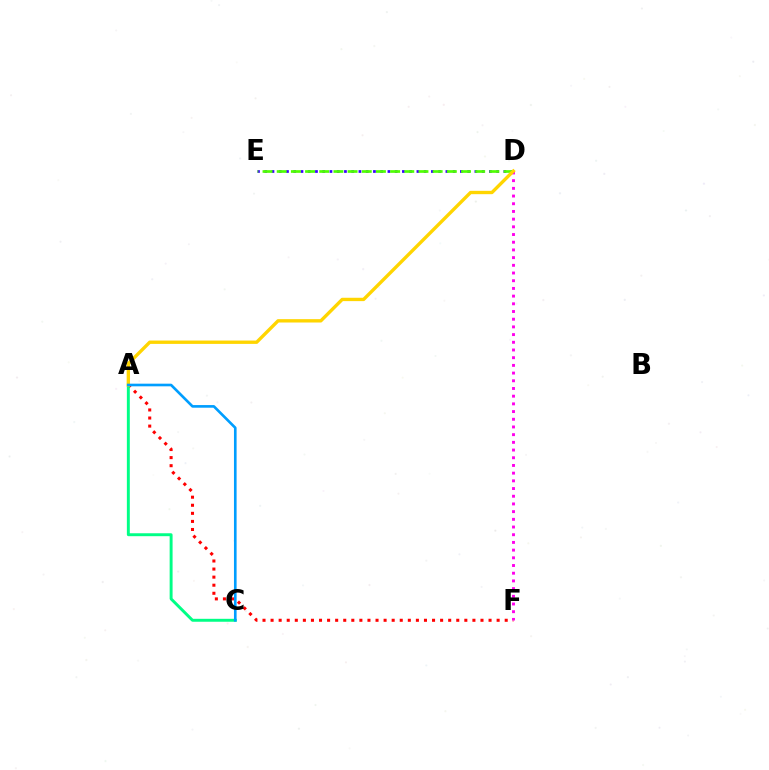{('D', 'E'): [{'color': '#3700ff', 'line_style': 'dotted', 'thickness': 1.97}, {'color': '#4fff00', 'line_style': 'dashed', 'thickness': 1.93}], ('A', 'F'): [{'color': '#ff0000', 'line_style': 'dotted', 'thickness': 2.19}], ('A', 'C'): [{'color': '#00ff86', 'line_style': 'solid', 'thickness': 2.11}, {'color': '#009eff', 'line_style': 'solid', 'thickness': 1.9}], ('D', 'F'): [{'color': '#ff00ed', 'line_style': 'dotted', 'thickness': 2.09}], ('A', 'D'): [{'color': '#ffd500', 'line_style': 'solid', 'thickness': 2.42}]}